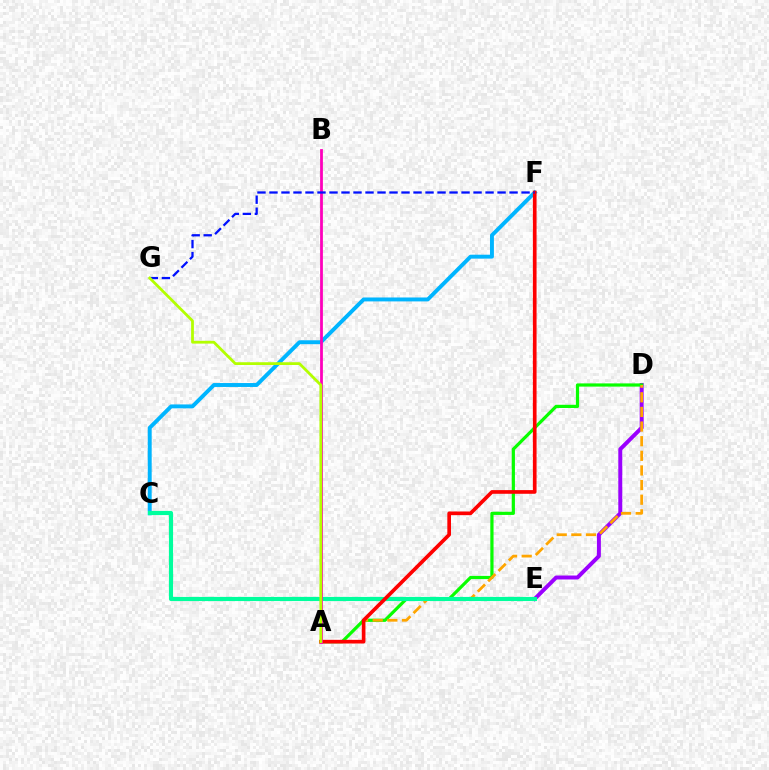{('C', 'F'): [{'color': '#00b5ff', 'line_style': 'solid', 'thickness': 2.82}], ('D', 'E'): [{'color': '#9b00ff', 'line_style': 'solid', 'thickness': 2.85}], ('A', 'D'): [{'color': '#08ff00', 'line_style': 'solid', 'thickness': 2.3}, {'color': '#ffa500', 'line_style': 'dashed', 'thickness': 1.99}], ('C', 'E'): [{'color': '#00ff9d', 'line_style': 'solid', 'thickness': 2.98}], ('A', 'F'): [{'color': '#ff0000', 'line_style': 'solid', 'thickness': 2.64}], ('A', 'B'): [{'color': '#ff00bd', 'line_style': 'solid', 'thickness': 2.0}], ('F', 'G'): [{'color': '#0010ff', 'line_style': 'dashed', 'thickness': 1.63}], ('A', 'G'): [{'color': '#b3ff00', 'line_style': 'solid', 'thickness': 1.99}]}